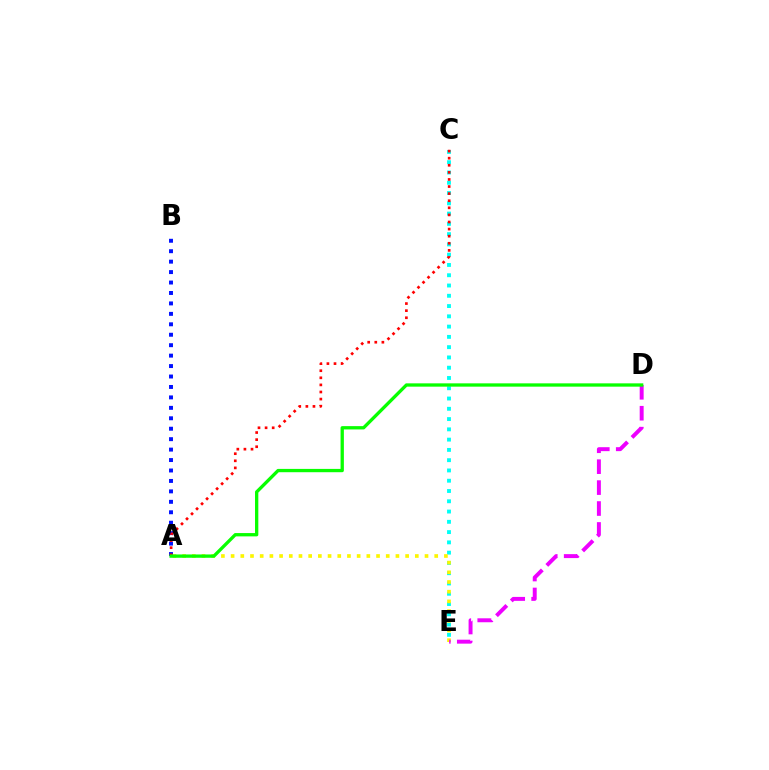{('A', 'B'): [{'color': '#0010ff', 'line_style': 'dotted', 'thickness': 2.84}], ('C', 'E'): [{'color': '#00fff6', 'line_style': 'dotted', 'thickness': 2.79}], ('A', 'E'): [{'color': '#fcf500', 'line_style': 'dotted', 'thickness': 2.63}], ('A', 'C'): [{'color': '#ff0000', 'line_style': 'dotted', 'thickness': 1.93}], ('D', 'E'): [{'color': '#ee00ff', 'line_style': 'dashed', 'thickness': 2.84}], ('A', 'D'): [{'color': '#08ff00', 'line_style': 'solid', 'thickness': 2.38}]}